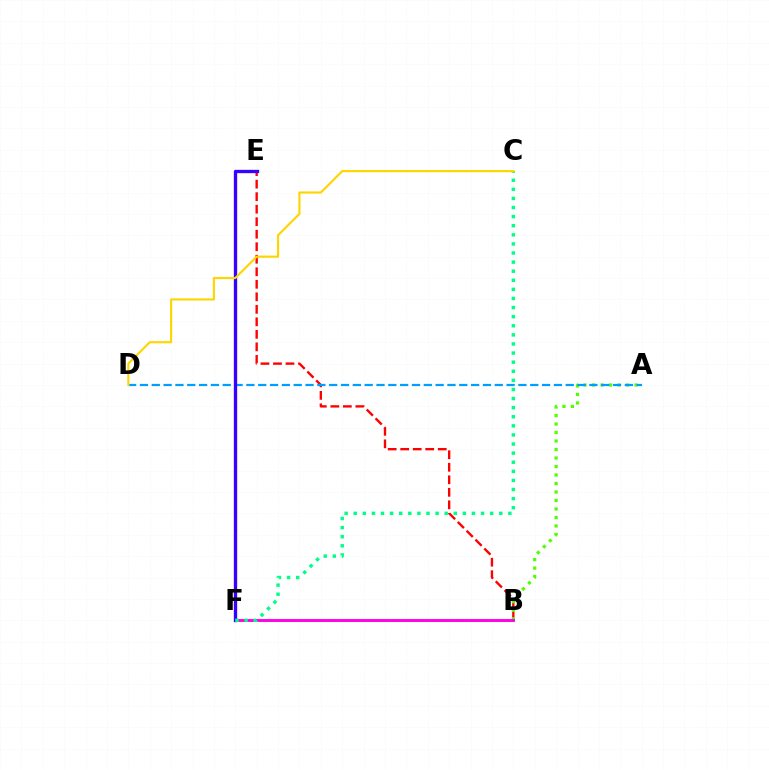{('B', 'E'): [{'color': '#ff0000', 'line_style': 'dashed', 'thickness': 1.7}], ('A', 'B'): [{'color': '#4fff00', 'line_style': 'dotted', 'thickness': 2.31}], ('A', 'D'): [{'color': '#009eff', 'line_style': 'dashed', 'thickness': 1.61}], ('B', 'F'): [{'color': '#ff00ed', 'line_style': 'solid', 'thickness': 2.1}], ('E', 'F'): [{'color': '#3700ff', 'line_style': 'solid', 'thickness': 2.39}], ('C', 'F'): [{'color': '#00ff86', 'line_style': 'dotted', 'thickness': 2.47}], ('C', 'D'): [{'color': '#ffd500', 'line_style': 'solid', 'thickness': 1.54}]}